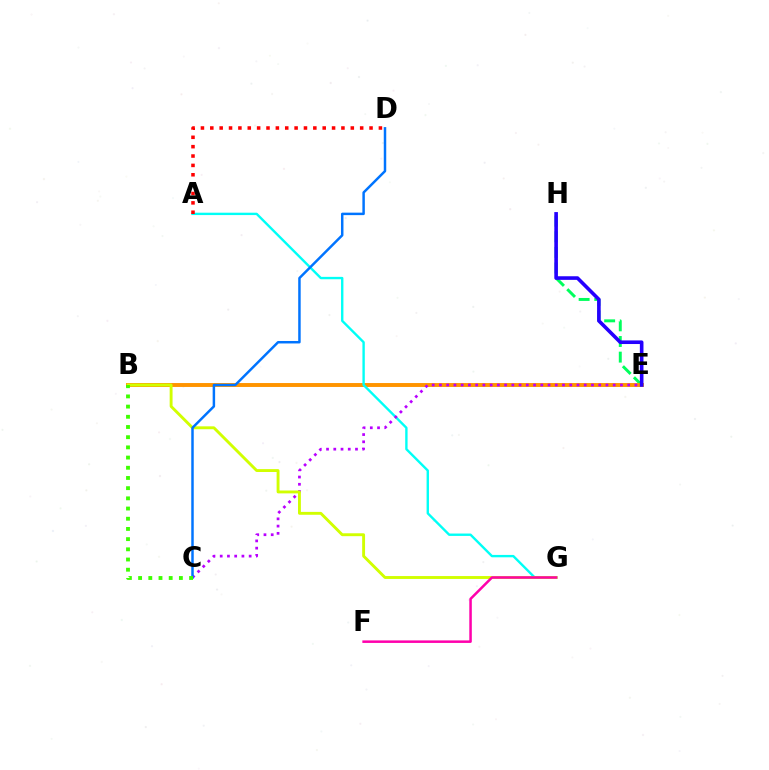{('E', 'H'): [{'color': '#00ff5c', 'line_style': 'dashed', 'thickness': 2.12}, {'color': '#2500ff', 'line_style': 'solid', 'thickness': 2.6}], ('B', 'E'): [{'color': '#ff9400', 'line_style': 'solid', 'thickness': 2.82}], ('A', 'G'): [{'color': '#00fff6', 'line_style': 'solid', 'thickness': 1.71}], ('C', 'E'): [{'color': '#b900ff', 'line_style': 'dotted', 'thickness': 1.97}], ('B', 'G'): [{'color': '#d1ff00', 'line_style': 'solid', 'thickness': 2.08}], ('F', 'G'): [{'color': '#ff00ac', 'line_style': 'solid', 'thickness': 1.81}], ('A', 'D'): [{'color': '#ff0000', 'line_style': 'dotted', 'thickness': 2.54}], ('C', 'D'): [{'color': '#0074ff', 'line_style': 'solid', 'thickness': 1.78}], ('B', 'C'): [{'color': '#3dff00', 'line_style': 'dotted', 'thickness': 2.77}]}